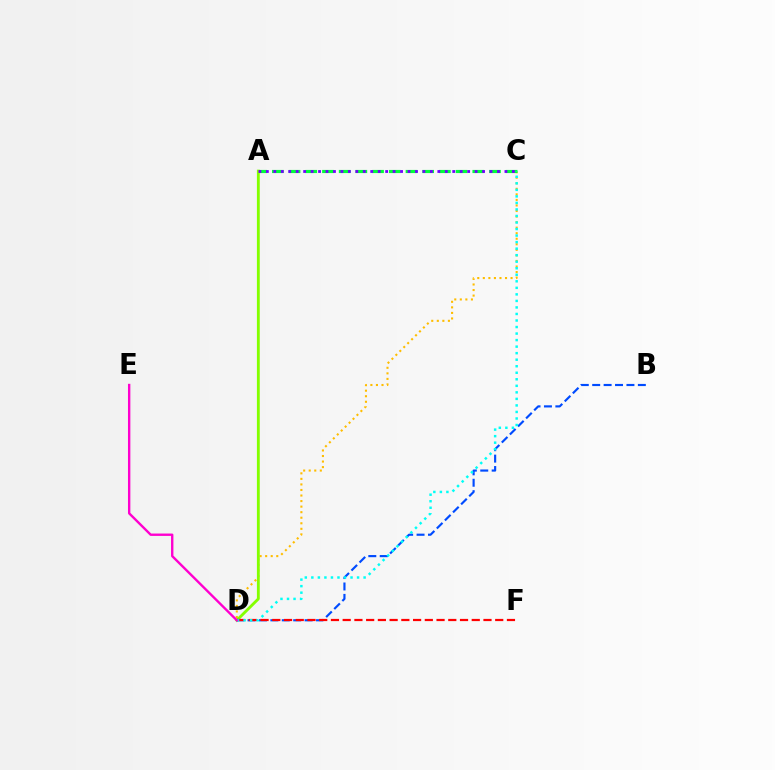{('C', 'D'): [{'color': '#ffbd00', 'line_style': 'dotted', 'thickness': 1.51}, {'color': '#00fff6', 'line_style': 'dotted', 'thickness': 1.77}], ('A', 'C'): [{'color': '#00ff39', 'line_style': 'dashed', 'thickness': 2.27}, {'color': '#7200ff', 'line_style': 'dotted', 'thickness': 2.03}], ('A', 'D'): [{'color': '#84ff00', 'line_style': 'solid', 'thickness': 2.05}], ('B', 'D'): [{'color': '#004bff', 'line_style': 'dashed', 'thickness': 1.55}], ('D', 'F'): [{'color': '#ff0000', 'line_style': 'dashed', 'thickness': 1.59}], ('D', 'E'): [{'color': '#ff00cf', 'line_style': 'solid', 'thickness': 1.71}]}